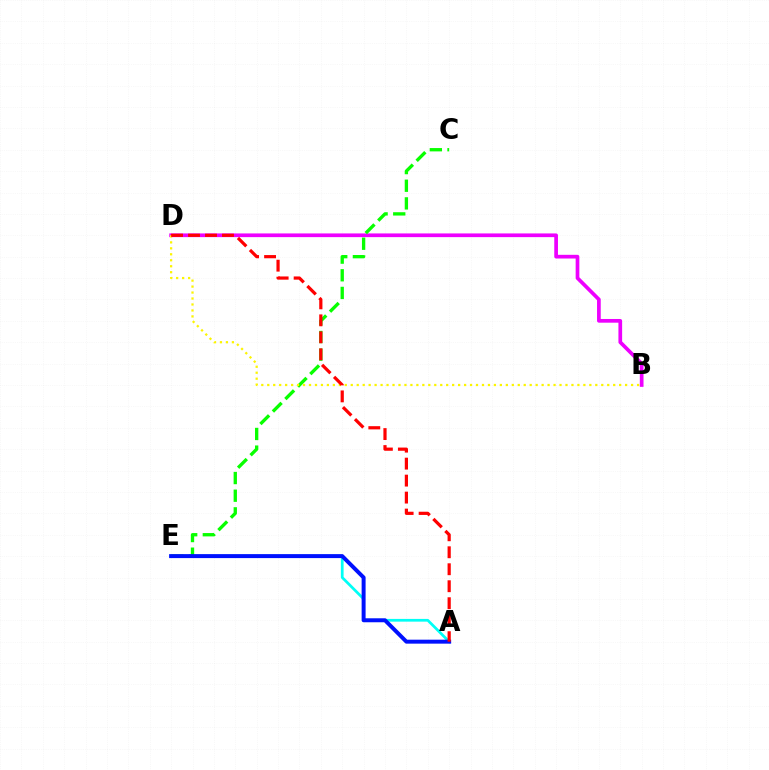{('B', 'D'): [{'color': '#ee00ff', 'line_style': 'solid', 'thickness': 2.66}, {'color': '#fcf500', 'line_style': 'dotted', 'thickness': 1.62}], ('A', 'E'): [{'color': '#00fff6', 'line_style': 'solid', 'thickness': 1.97}, {'color': '#0010ff', 'line_style': 'solid', 'thickness': 2.85}], ('C', 'E'): [{'color': '#08ff00', 'line_style': 'dashed', 'thickness': 2.4}], ('A', 'D'): [{'color': '#ff0000', 'line_style': 'dashed', 'thickness': 2.31}]}